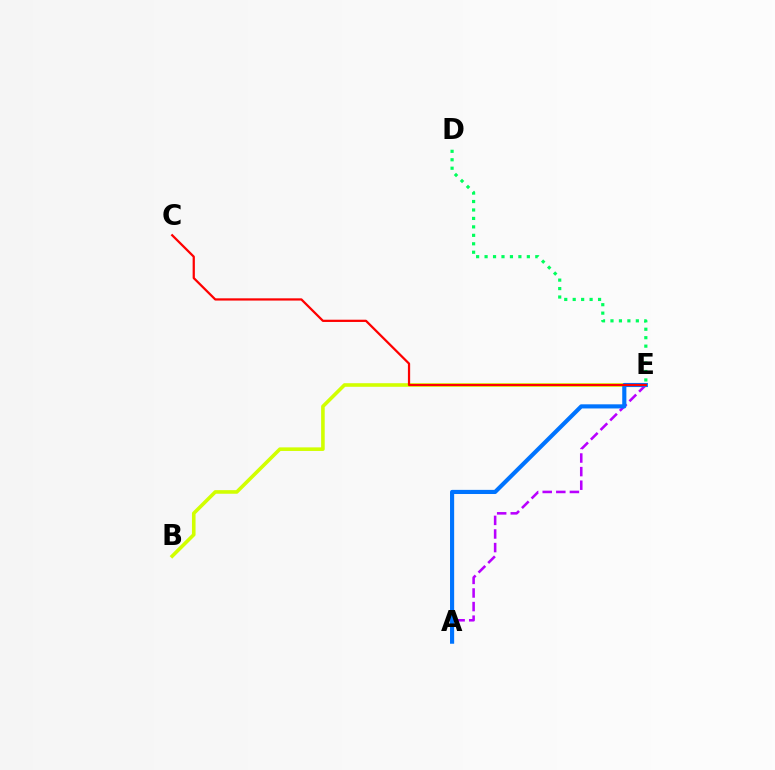{('A', 'E'): [{'color': '#b900ff', 'line_style': 'dashed', 'thickness': 1.85}, {'color': '#0074ff', 'line_style': 'solid', 'thickness': 2.98}], ('B', 'E'): [{'color': '#d1ff00', 'line_style': 'solid', 'thickness': 2.59}], ('C', 'E'): [{'color': '#ff0000', 'line_style': 'solid', 'thickness': 1.61}], ('D', 'E'): [{'color': '#00ff5c', 'line_style': 'dotted', 'thickness': 2.3}]}